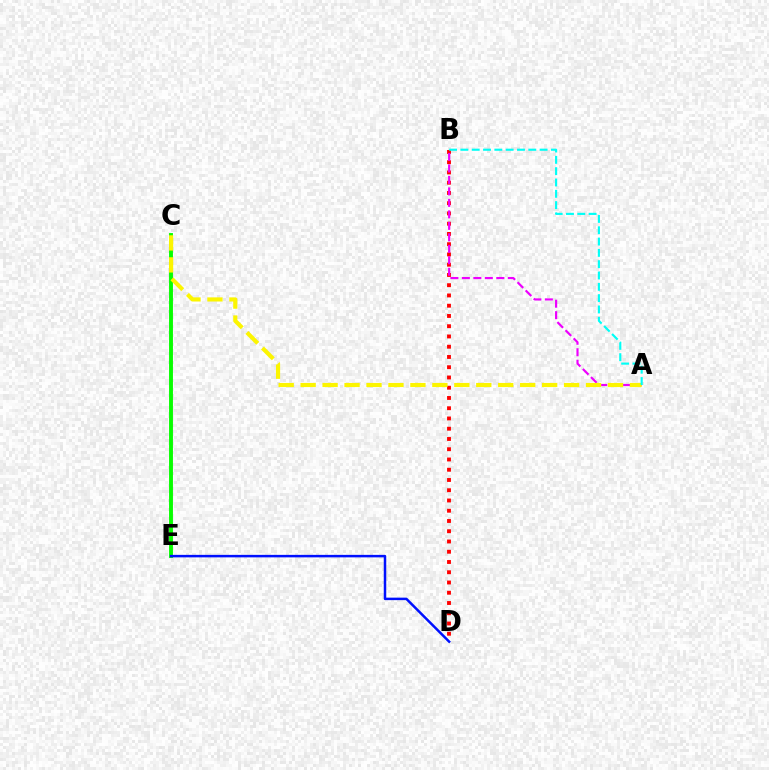{('B', 'D'): [{'color': '#ff0000', 'line_style': 'dotted', 'thickness': 2.79}], ('C', 'E'): [{'color': '#08ff00', 'line_style': 'solid', 'thickness': 2.8}], ('A', 'B'): [{'color': '#ee00ff', 'line_style': 'dashed', 'thickness': 1.56}, {'color': '#00fff6', 'line_style': 'dashed', 'thickness': 1.54}], ('A', 'C'): [{'color': '#fcf500', 'line_style': 'dashed', 'thickness': 2.98}], ('D', 'E'): [{'color': '#0010ff', 'line_style': 'solid', 'thickness': 1.8}]}